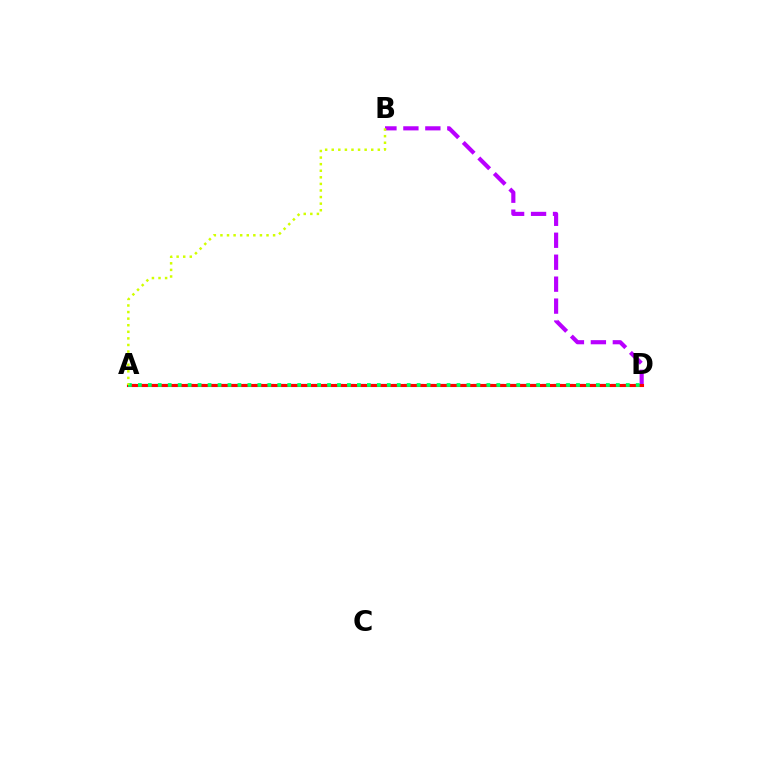{('B', 'D'): [{'color': '#b900ff', 'line_style': 'dashed', 'thickness': 2.98}], ('A', 'D'): [{'color': '#0074ff', 'line_style': 'dashed', 'thickness': 1.56}, {'color': '#ff0000', 'line_style': 'solid', 'thickness': 2.22}, {'color': '#00ff5c', 'line_style': 'dotted', 'thickness': 2.71}], ('A', 'B'): [{'color': '#d1ff00', 'line_style': 'dotted', 'thickness': 1.79}]}